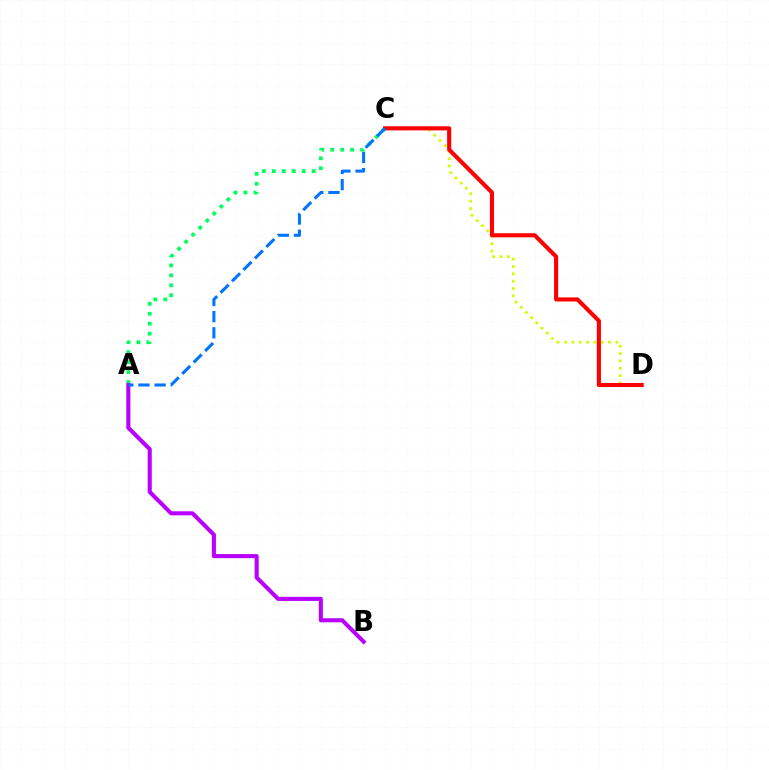{('A', 'C'): [{'color': '#00ff5c', 'line_style': 'dotted', 'thickness': 2.71}, {'color': '#0074ff', 'line_style': 'dashed', 'thickness': 2.2}], ('C', 'D'): [{'color': '#d1ff00', 'line_style': 'dotted', 'thickness': 2.0}, {'color': '#ff0000', 'line_style': 'solid', 'thickness': 2.95}], ('A', 'B'): [{'color': '#b900ff', 'line_style': 'solid', 'thickness': 2.93}]}